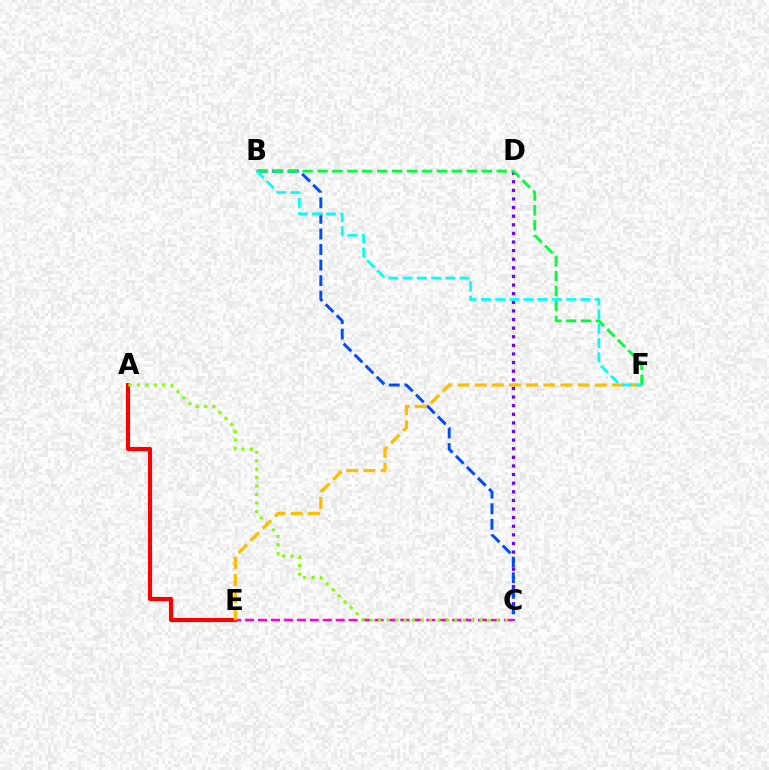{('C', 'D'): [{'color': '#7200ff', 'line_style': 'dotted', 'thickness': 2.34}], ('B', 'C'): [{'color': '#004bff', 'line_style': 'dashed', 'thickness': 2.12}], ('C', 'E'): [{'color': '#ff00cf', 'line_style': 'dashed', 'thickness': 1.76}], ('A', 'E'): [{'color': '#ff0000', 'line_style': 'solid', 'thickness': 2.96}], ('A', 'C'): [{'color': '#84ff00', 'line_style': 'dotted', 'thickness': 2.3}], ('B', 'F'): [{'color': '#00ff39', 'line_style': 'dashed', 'thickness': 2.03}, {'color': '#00fff6', 'line_style': 'dashed', 'thickness': 1.93}], ('E', 'F'): [{'color': '#ffbd00', 'line_style': 'dashed', 'thickness': 2.33}]}